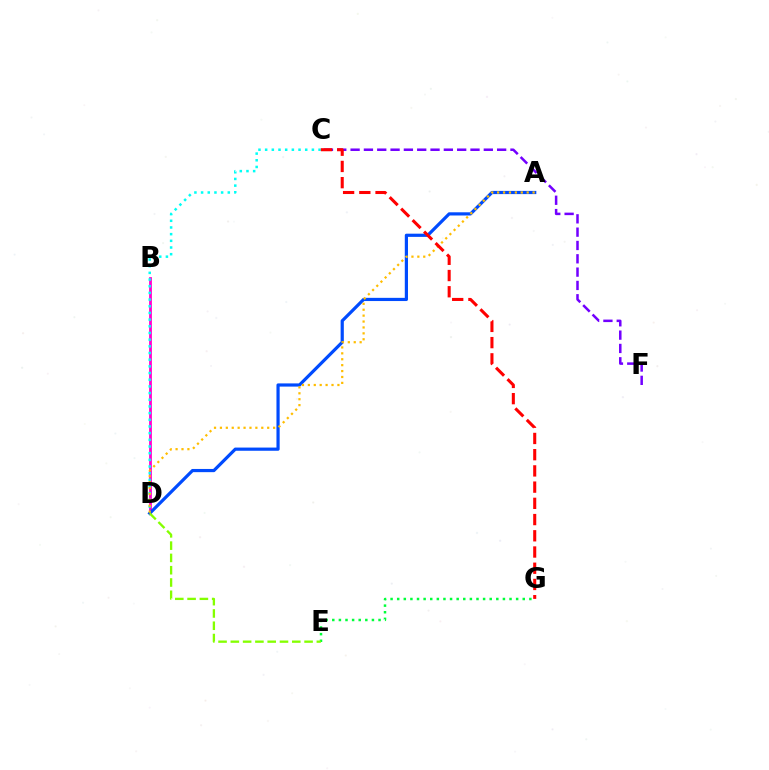{('B', 'D'): [{'color': '#ff00cf', 'line_style': 'solid', 'thickness': 1.99}], ('C', 'D'): [{'color': '#00fff6', 'line_style': 'dotted', 'thickness': 1.81}], ('A', 'D'): [{'color': '#004bff', 'line_style': 'solid', 'thickness': 2.3}, {'color': '#ffbd00', 'line_style': 'dotted', 'thickness': 1.61}], ('C', 'F'): [{'color': '#7200ff', 'line_style': 'dashed', 'thickness': 1.81}], ('E', 'G'): [{'color': '#00ff39', 'line_style': 'dotted', 'thickness': 1.8}], ('C', 'G'): [{'color': '#ff0000', 'line_style': 'dashed', 'thickness': 2.2}], ('D', 'E'): [{'color': '#84ff00', 'line_style': 'dashed', 'thickness': 1.67}]}